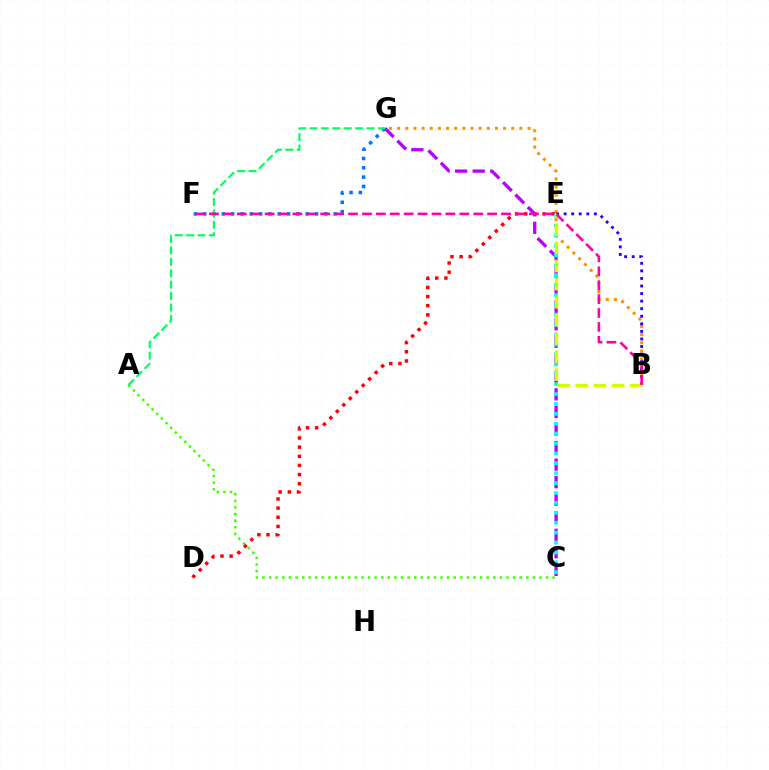{('B', 'G'): [{'color': '#ff9400', 'line_style': 'dotted', 'thickness': 2.21}], ('B', 'E'): [{'color': '#2500ff', 'line_style': 'dotted', 'thickness': 2.06}, {'color': '#d1ff00', 'line_style': 'dashed', 'thickness': 2.46}], ('F', 'G'): [{'color': '#0074ff', 'line_style': 'dotted', 'thickness': 2.53}], ('A', 'C'): [{'color': '#3dff00', 'line_style': 'dotted', 'thickness': 1.79}], ('D', 'E'): [{'color': '#ff0000', 'line_style': 'dotted', 'thickness': 2.49}], ('C', 'G'): [{'color': '#b900ff', 'line_style': 'dashed', 'thickness': 2.38}], ('A', 'G'): [{'color': '#00ff5c', 'line_style': 'dashed', 'thickness': 1.55}], ('C', 'E'): [{'color': '#00fff6', 'line_style': 'dotted', 'thickness': 2.69}], ('B', 'F'): [{'color': '#ff00ac', 'line_style': 'dashed', 'thickness': 1.89}]}